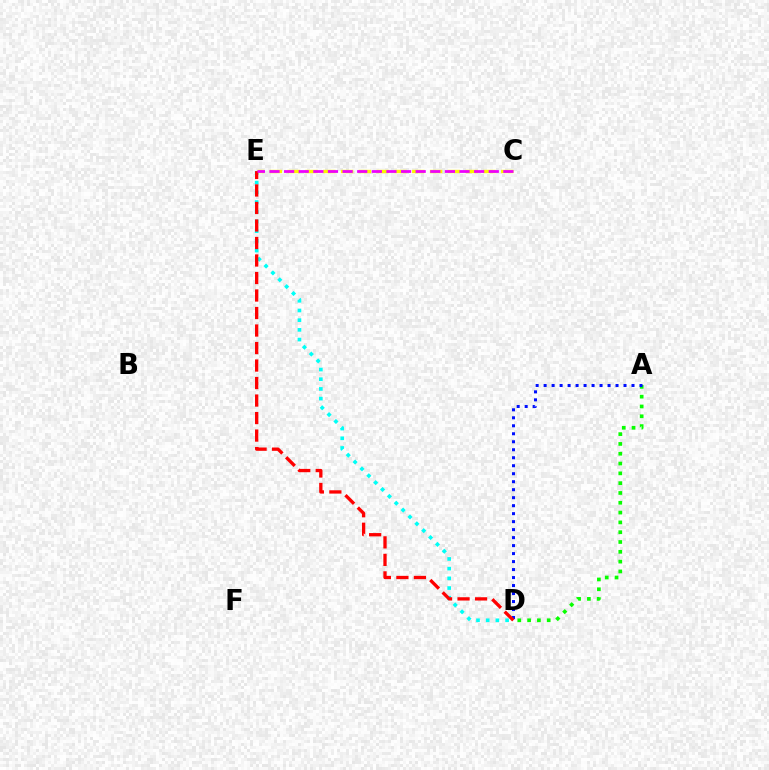{('A', 'D'): [{'color': '#08ff00', 'line_style': 'dotted', 'thickness': 2.66}, {'color': '#0010ff', 'line_style': 'dotted', 'thickness': 2.17}], ('D', 'E'): [{'color': '#00fff6', 'line_style': 'dotted', 'thickness': 2.64}, {'color': '#ff0000', 'line_style': 'dashed', 'thickness': 2.38}], ('C', 'E'): [{'color': '#fcf500', 'line_style': 'dashed', 'thickness': 2.42}, {'color': '#ee00ff', 'line_style': 'dashed', 'thickness': 1.99}]}